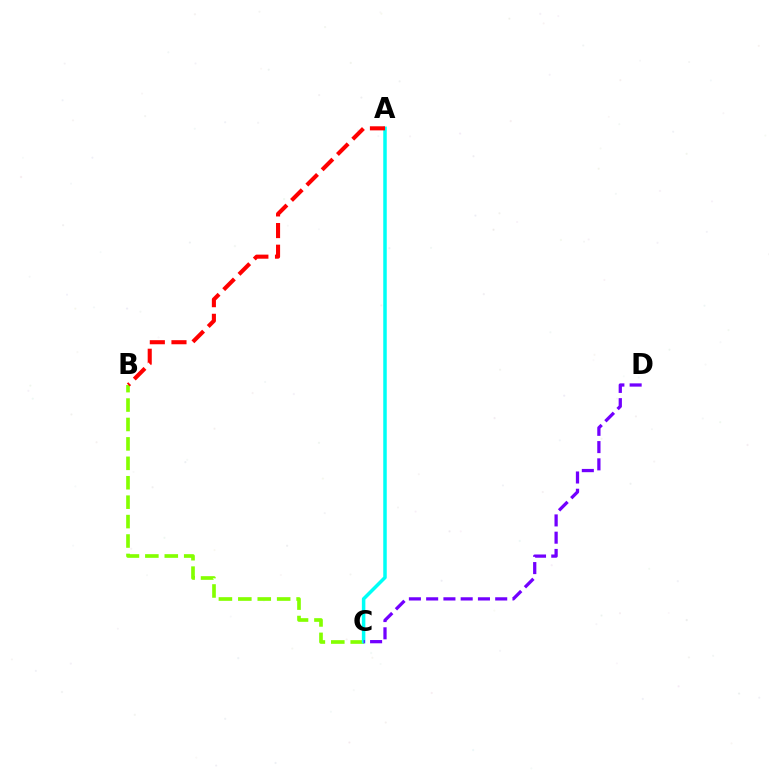{('B', 'C'): [{'color': '#84ff00', 'line_style': 'dashed', 'thickness': 2.64}], ('A', 'C'): [{'color': '#00fff6', 'line_style': 'solid', 'thickness': 2.52}], ('C', 'D'): [{'color': '#7200ff', 'line_style': 'dashed', 'thickness': 2.35}], ('A', 'B'): [{'color': '#ff0000', 'line_style': 'dashed', 'thickness': 2.94}]}